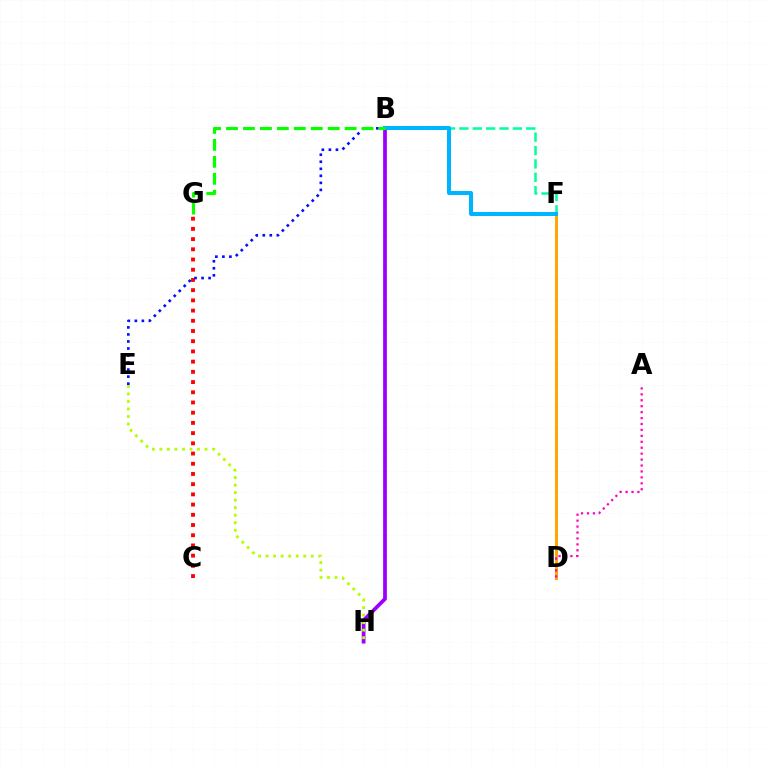{('D', 'F'): [{'color': '#ffa500', 'line_style': 'solid', 'thickness': 2.14}], ('C', 'G'): [{'color': '#ff0000', 'line_style': 'dotted', 'thickness': 2.77}], ('B', 'H'): [{'color': '#9b00ff', 'line_style': 'solid', 'thickness': 2.7}], ('B', 'F'): [{'color': '#00ff9d', 'line_style': 'dashed', 'thickness': 1.82}, {'color': '#00b5ff', 'line_style': 'solid', 'thickness': 2.91}], ('E', 'H'): [{'color': '#b3ff00', 'line_style': 'dotted', 'thickness': 2.04}], ('B', 'E'): [{'color': '#0010ff', 'line_style': 'dotted', 'thickness': 1.91}], ('B', 'G'): [{'color': '#08ff00', 'line_style': 'dashed', 'thickness': 2.3}], ('A', 'D'): [{'color': '#ff00bd', 'line_style': 'dotted', 'thickness': 1.61}]}